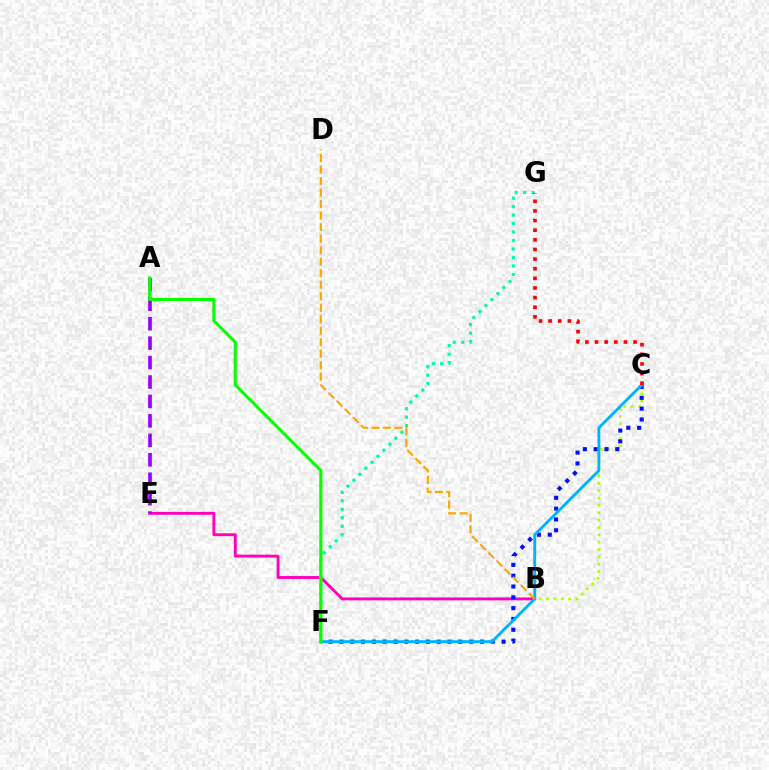{('B', 'C'): [{'color': '#b3ff00', 'line_style': 'dotted', 'thickness': 2.0}], ('B', 'E'): [{'color': '#ff00bd', 'line_style': 'solid', 'thickness': 2.09}], ('F', 'G'): [{'color': '#00ff9d', 'line_style': 'dotted', 'thickness': 2.3}], ('C', 'F'): [{'color': '#0010ff', 'line_style': 'dotted', 'thickness': 2.94}, {'color': '#00b5ff', 'line_style': 'solid', 'thickness': 2.09}], ('A', 'E'): [{'color': '#9b00ff', 'line_style': 'dashed', 'thickness': 2.64}], ('C', 'G'): [{'color': '#ff0000', 'line_style': 'dotted', 'thickness': 2.62}], ('A', 'F'): [{'color': '#08ff00', 'line_style': 'solid', 'thickness': 2.23}], ('B', 'D'): [{'color': '#ffa500', 'line_style': 'dashed', 'thickness': 1.56}]}